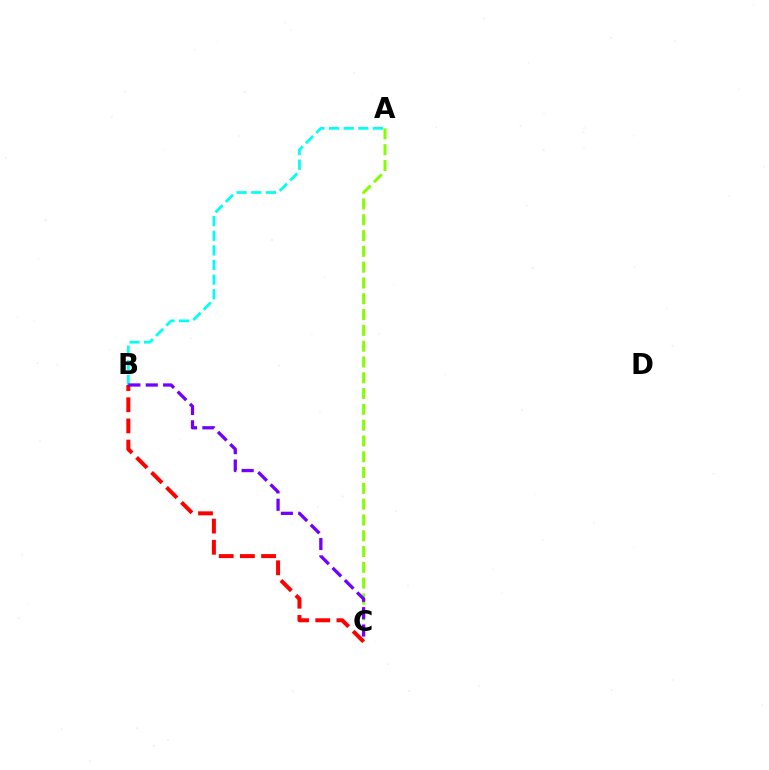{('A', 'C'): [{'color': '#84ff00', 'line_style': 'dashed', 'thickness': 2.15}], ('B', 'C'): [{'color': '#ff0000', 'line_style': 'dashed', 'thickness': 2.88}, {'color': '#7200ff', 'line_style': 'dashed', 'thickness': 2.36}], ('A', 'B'): [{'color': '#00fff6', 'line_style': 'dashed', 'thickness': 1.99}]}